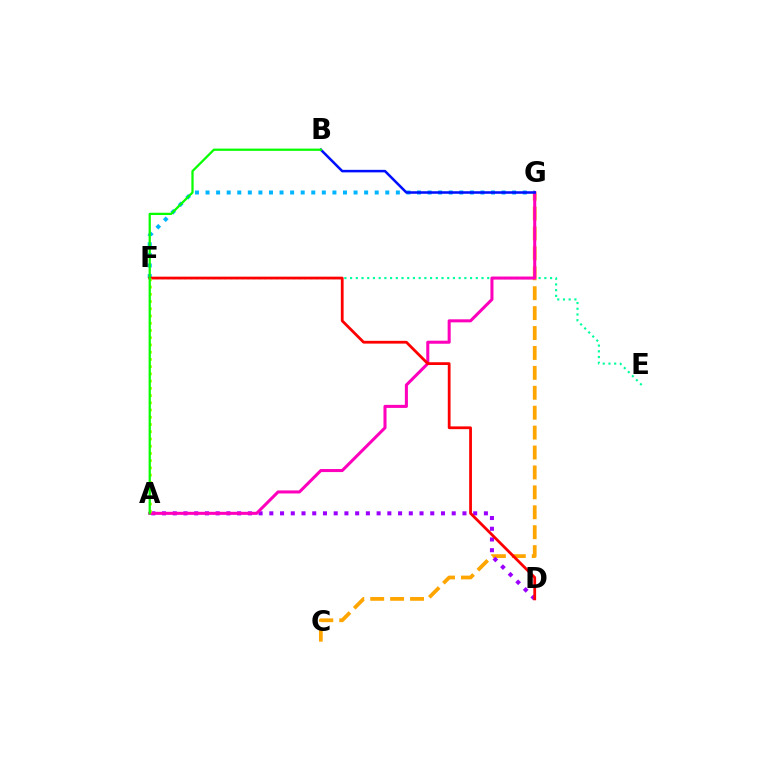{('C', 'G'): [{'color': '#ffa500', 'line_style': 'dashed', 'thickness': 2.71}], ('E', 'F'): [{'color': '#00ff9d', 'line_style': 'dotted', 'thickness': 1.55}], ('F', 'G'): [{'color': '#00b5ff', 'line_style': 'dotted', 'thickness': 2.87}], ('A', 'D'): [{'color': '#9b00ff', 'line_style': 'dotted', 'thickness': 2.92}], ('A', 'G'): [{'color': '#ff00bd', 'line_style': 'solid', 'thickness': 2.19}], ('D', 'F'): [{'color': '#ff0000', 'line_style': 'solid', 'thickness': 2.0}], ('A', 'F'): [{'color': '#b3ff00', 'line_style': 'dotted', 'thickness': 1.96}], ('B', 'G'): [{'color': '#0010ff', 'line_style': 'solid', 'thickness': 1.82}], ('A', 'B'): [{'color': '#08ff00', 'line_style': 'solid', 'thickness': 1.63}]}